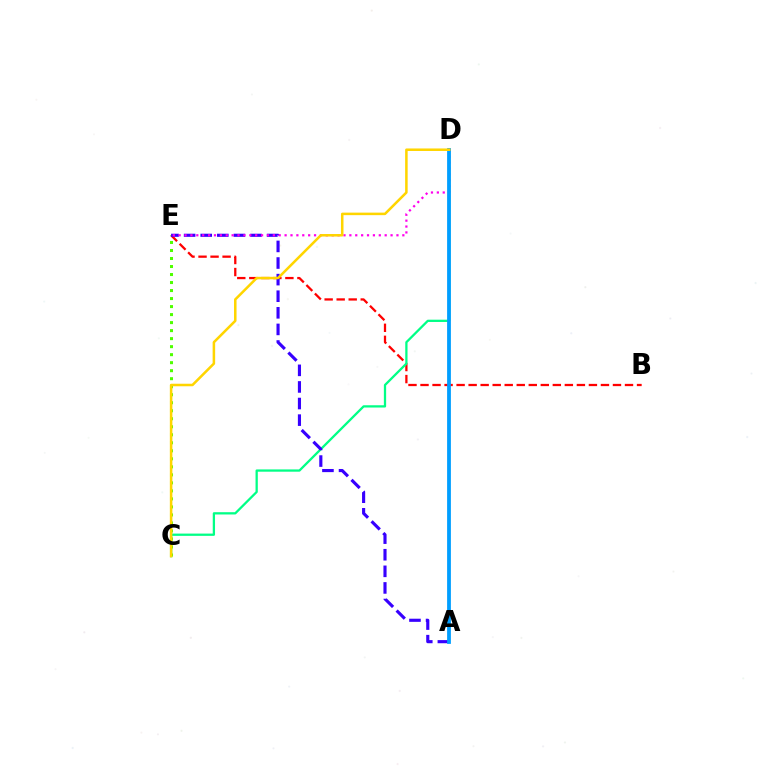{('B', 'E'): [{'color': '#ff0000', 'line_style': 'dashed', 'thickness': 1.63}], ('C', 'D'): [{'color': '#00ff86', 'line_style': 'solid', 'thickness': 1.64}, {'color': '#ffd500', 'line_style': 'solid', 'thickness': 1.82}], ('C', 'E'): [{'color': '#4fff00', 'line_style': 'dotted', 'thickness': 2.18}], ('A', 'E'): [{'color': '#3700ff', 'line_style': 'dashed', 'thickness': 2.25}], ('D', 'E'): [{'color': '#ff00ed', 'line_style': 'dotted', 'thickness': 1.6}], ('A', 'D'): [{'color': '#009eff', 'line_style': 'solid', 'thickness': 2.73}]}